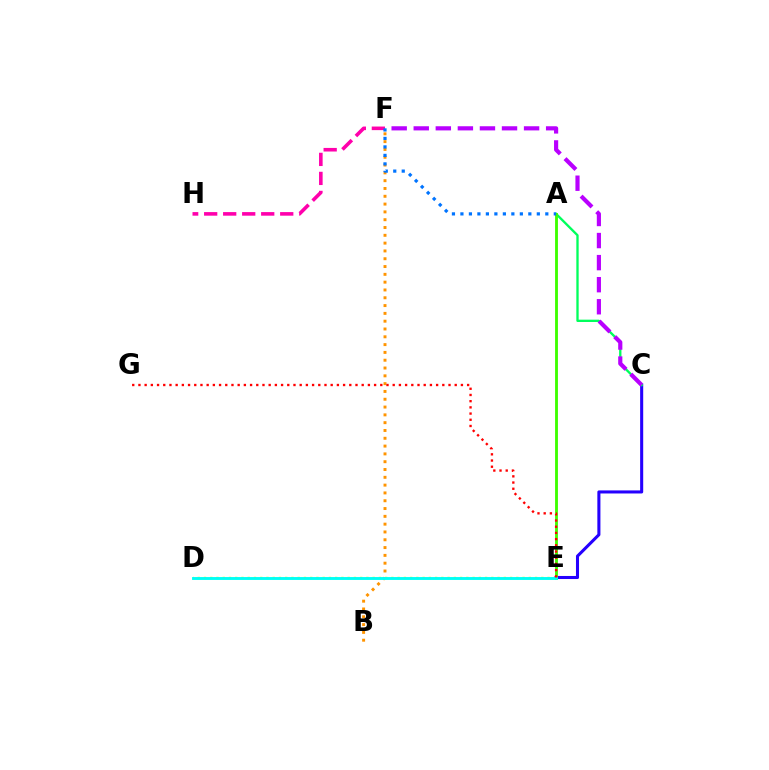{('B', 'F'): [{'color': '#ff9400', 'line_style': 'dotted', 'thickness': 2.12}], ('D', 'E'): [{'color': '#d1ff00', 'line_style': 'dotted', 'thickness': 1.7}, {'color': '#00fff6', 'line_style': 'solid', 'thickness': 2.08}], ('F', 'H'): [{'color': '#ff00ac', 'line_style': 'dashed', 'thickness': 2.58}], ('C', 'E'): [{'color': '#2500ff', 'line_style': 'solid', 'thickness': 2.21}], ('A', 'C'): [{'color': '#00ff5c', 'line_style': 'solid', 'thickness': 1.68}], ('A', 'E'): [{'color': '#3dff00', 'line_style': 'solid', 'thickness': 2.05}], ('A', 'F'): [{'color': '#0074ff', 'line_style': 'dotted', 'thickness': 2.31}], ('C', 'F'): [{'color': '#b900ff', 'line_style': 'dashed', 'thickness': 3.0}], ('E', 'G'): [{'color': '#ff0000', 'line_style': 'dotted', 'thickness': 1.68}]}